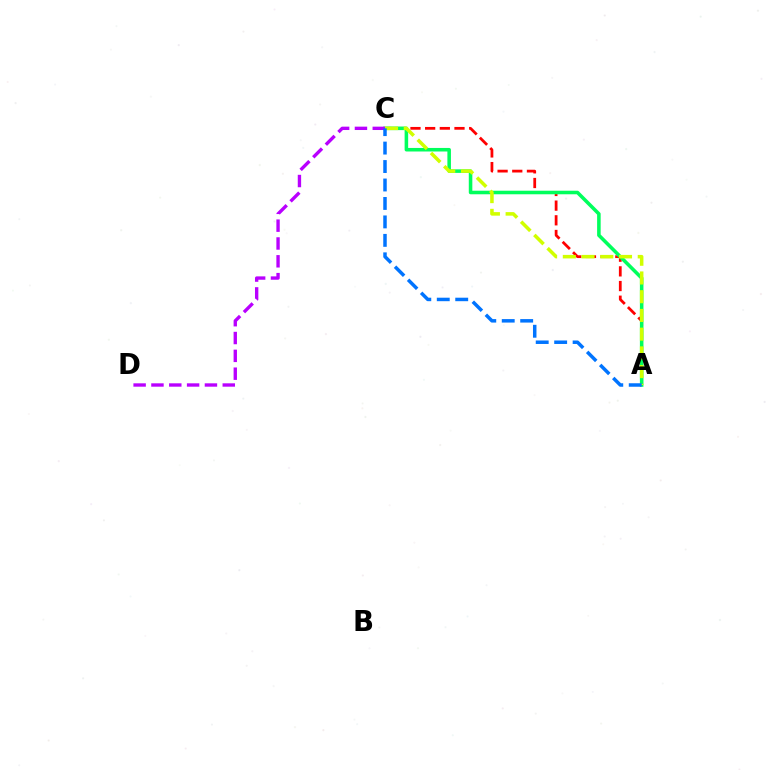{('A', 'C'): [{'color': '#ff0000', 'line_style': 'dashed', 'thickness': 1.99}, {'color': '#00ff5c', 'line_style': 'solid', 'thickness': 2.56}, {'color': '#d1ff00', 'line_style': 'dashed', 'thickness': 2.54}, {'color': '#0074ff', 'line_style': 'dashed', 'thickness': 2.51}], ('C', 'D'): [{'color': '#b900ff', 'line_style': 'dashed', 'thickness': 2.42}]}